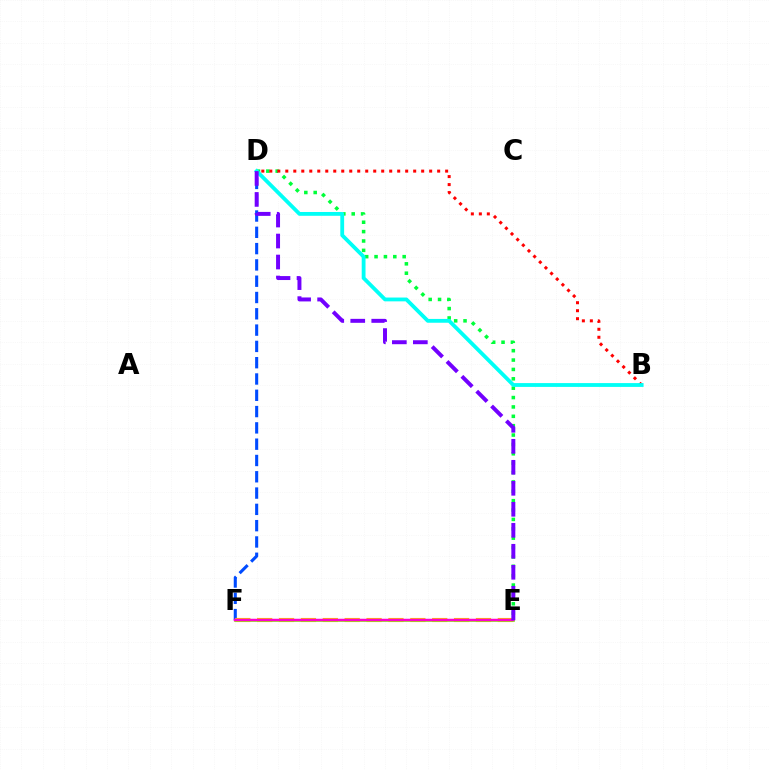{('D', 'E'): [{'color': '#00ff39', 'line_style': 'dotted', 'thickness': 2.55}, {'color': '#7200ff', 'line_style': 'dashed', 'thickness': 2.85}], ('B', 'D'): [{'color': '#ff0000', 'line_style': 'dotted', 'thickness': 2.17}, {'color': '#00fff6', 'line_style': 'solid', 'thickness': 2.75}], ('D', 'F'): [{'color': '#004bff', 'line_style': 'dashed', 'thickness': 2.21}], ('E', 'F'): [{'color': '#ffbd00', 'line_style': 'dashed', 'thickness': 2.97}, {'color': '#84ff00', 'line_style': 'solid', 'thickness': 1.94}, {'color': '#ff00cf', 'line_style': 'solid', 'thickness': 1.8}]}